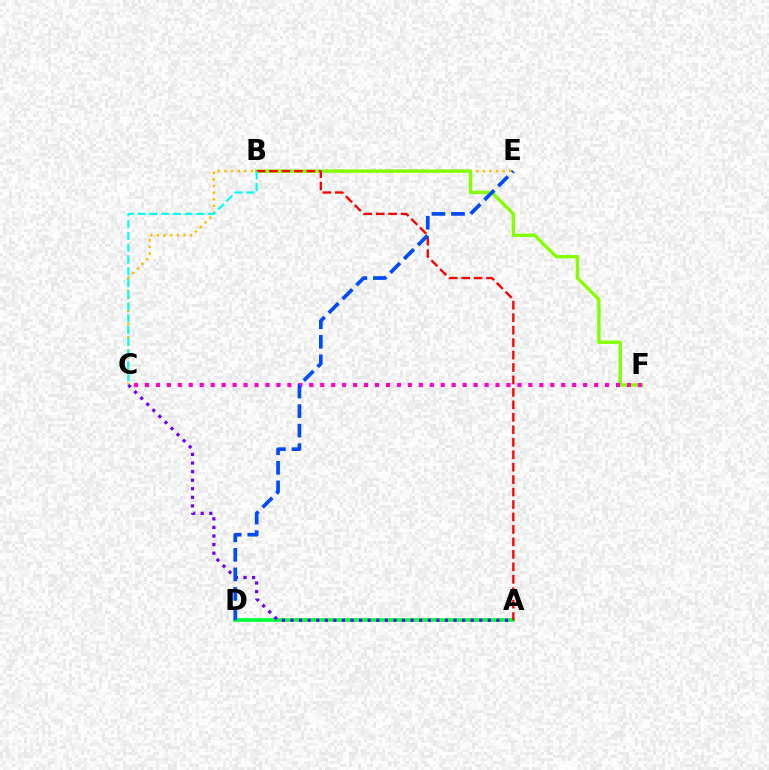{('A', 'D'): [{'color': '#00ff39', 'line_style': 'solid', 'thickness': 2.63}], ('C', 'E'): [{'color': '#ffbd00', 'line_style': 'dotted', 'thickness': 1.8}], ('B', 'F'): [{'color': '#84ff00', 'line_style': 'solid', 'thickness': 2.41}], ('A', 'C'): [{'color': '#7200ff', 'line_style': 'dotted', 'thickness': 2.33}], ('A', 'B'): [{'color': '#ff0000', 'line_style': 'dashed', 'thickness': 1.69}], ('C', 'F'): [{'color': '#ff00cf', 'line_style': 'dotted', 'thickness': 2.98}], ('D', 'E'): [{'color': '#004bff', 'line_style': 'dashed', 'thickness': 2.65}], ('B', 'C'): [{'color': '#00fff6', 'line_style': 'dashed', 'thickness': 1.6}]}